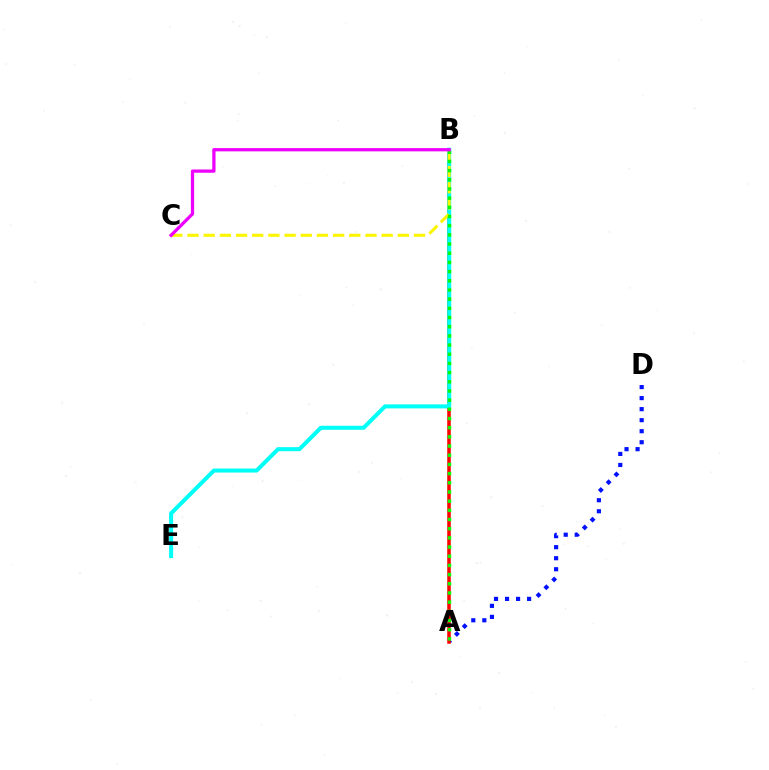{('A', 'D'): [{'color': '#0010ff', 'line_style': 'dotted', 'thickness': 3.0}], ('A', 'B'): [{'color': '#ff0000', 'line_style': 'solid', 'thickness': 2.53}, {'color': '#08ff00', 'line_style': 'dotted', 'thickness': 2.49}], ('B', 'E'): [{'color': '#00fff6', 'line_style': 'solid', 'thickness': 2.9}], ('B', 'C'): [{'color': '#fcf500', 'line_style': 'dashed', 'thickness': 2.2}, {'color': '#ee00ff', 'line_style': 'solid', 'thickness': 2.34}]}